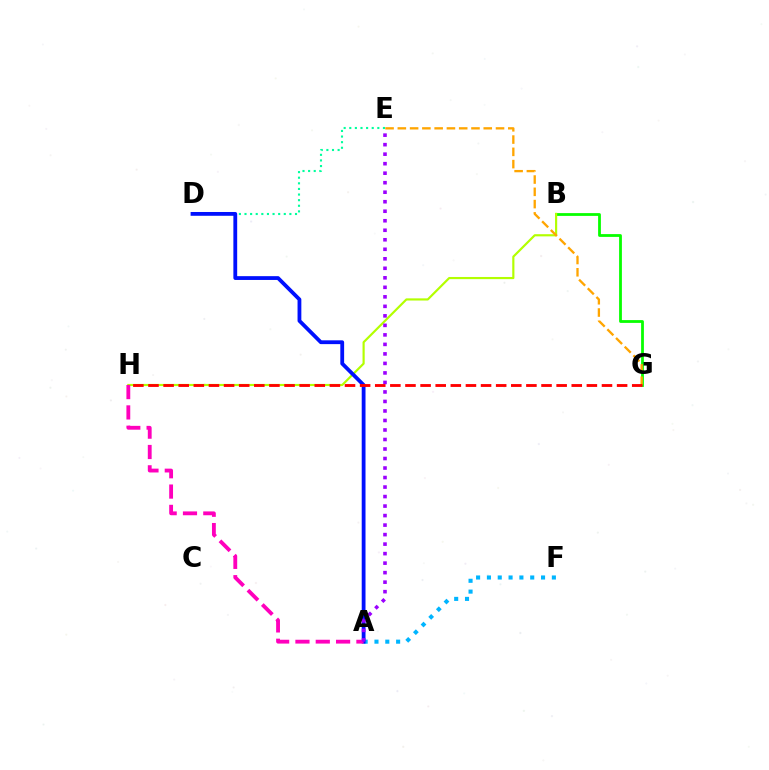{('B', 'G'): [{'color': '#08ff00', 'line_style': 'solid', 'thickness': 2.01}], ('A', 'F'): [{'color': '#00b5ff', 'line_style': 'dotted', 'thickness': 2.94}], ('B', 'H'): [{'color': '#b3ff00', 'line_style': 'solid', 'thickness': 1.56}], ('D', 'E'): [{'color': '#00ff9d', 'line_style': 'dotted', 'thickness': 1.52}], ('A', 'D'): [{'color': '#0010ff', 'line_style': 'solid', 'thickness': 2.74}], ('E', 'G'): [{'color': '#ffa500', 'line_style': 'dashed', 'thickness': 1.67}], ('A', 'H'): [{'color': '#ff00bd', 'line_style': 'dashed', 'thickness': 2.76}], ('A', 'E'): [{'color': '#9b00ff', 'line_style': 'dotted', 'thickness': 2.58}], ('G', 'H'): [{'color': '#ff0000', 'line_style': 'dashed', 'thickness': 2.05}]}